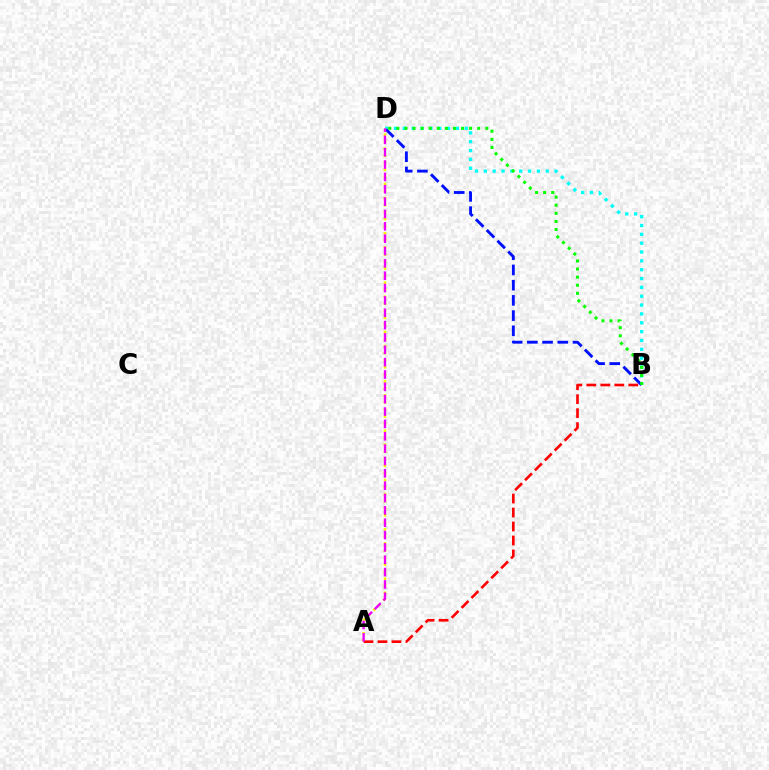{('B', 'D'): [{'color': '#00fff6', 'line_style': 'dotted', 'thickness': 2.4}, {'color': '#0010ff', 'line_style': 'dashed', 'thickness': 2.07}, {'color': '#08ff00', 'line_style': 'dotted', 'thickness': 2.2}], ('A', 'D'): [{'color': '#fcf500', 'line_style': 'dotted', 'thickness': 1.92}, {'color': '#ee00ff', 'line_style': 'dashed', 'thickness': 1.68}], ('A', 'B'): [{'color': '#ff0000', 'line_style': 'dashed', 'thickness': 1.9}]}